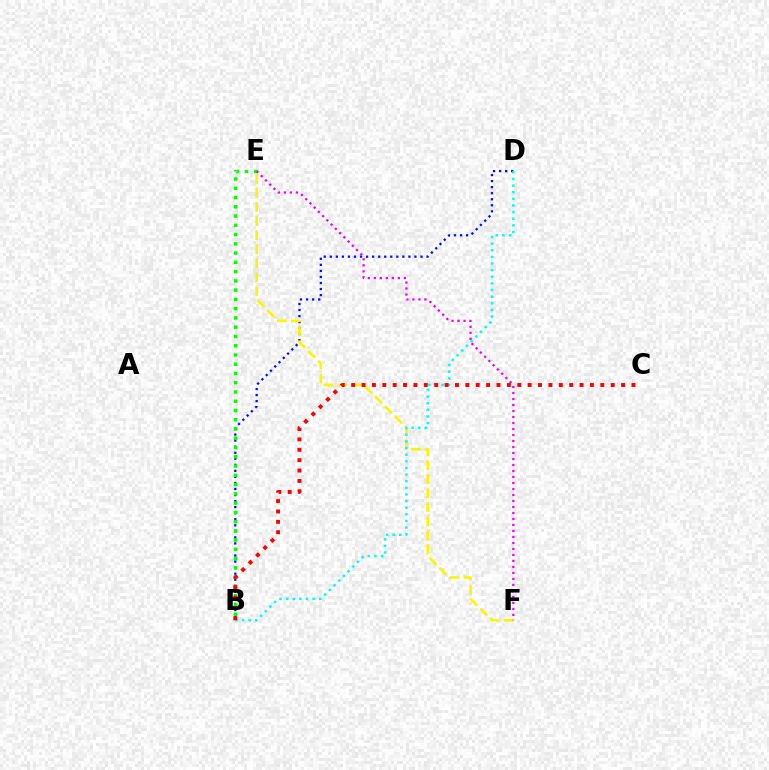{('B', 'D'): [{'color': '#0010ff', 'line_style': 'dotted', 'thickness': 1.64}, {'color': '#00fff6', 'line_style': 'dotted', 'thickness': 1.8}], ('E', 'F'): [{'color': '#fcf500', 'line_style': 'dashed', 'thickness': 1.91}, {'color': '#ee00ff', 'line_style': 'dotted', 'thickness': 1.63}], ('B', 'E'): [{'color': '#08ff00', 'line_style': 'dotted', 'thickness': 2.52}], ('B', 'C'): [{'color': '#ff0000', 'line_style': 'dotted', 'thickness': 2.82}]}